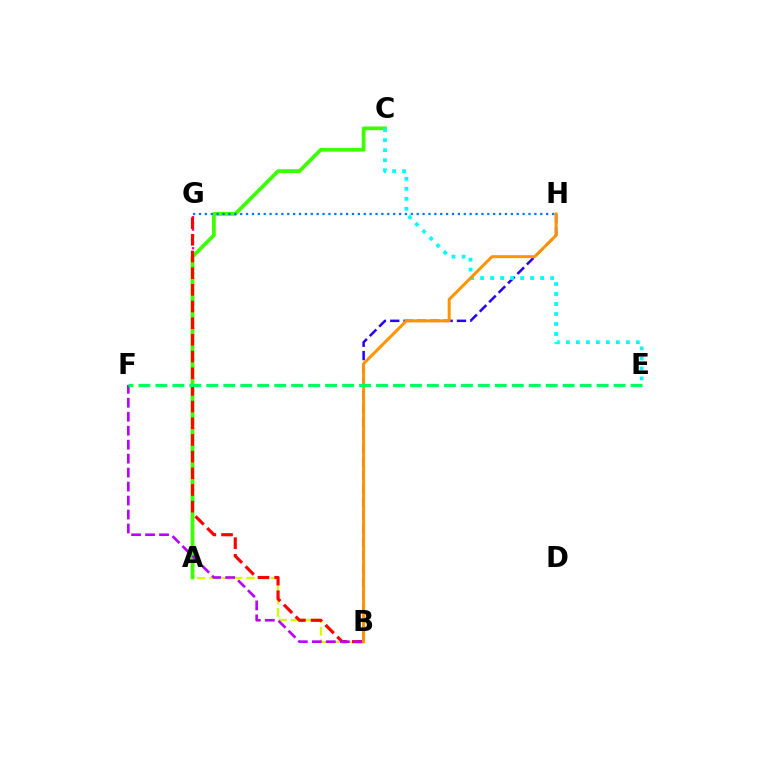{('A', 'G'): [{'color': '#ff00ac', 'line_style': 'dotted', 'thickness': 1.68}], ('A', 'B'): [{'color': '#d1ff00', 'line_style': 'dashed', 'thickness': 1.68}], ('A', 'C'): [{'color': '#3dff00', 'line_style': 'solid', 'thickness': 2.71}], ('B', 'G'): [{'color': '#ff0000', 'line_style': 'dashed', 'thickness': 2.27}], ('B', 'H'): [{'color': '#2500ff', 'line_style': 'dashed', 'thickness': 1.81}, {'color': '#ff9400', 'line_style': 'solid', 'thickness': 2.15}], ('B', 'F'): [{'color': '#b900ff', 'line_style': 'dashed', 'thickness': 1.9}], ('C', 'E'): [{'color': '#00fff6', 'line_style': 'dotted', 'thickness': 2.72}], ('G', 'H'): [{'color': '#0074ff', 'line_style': 'dotted', 'thickness': 1.6}], ('E', 'F'): [{'color': '#00ff5c', 'line_style': 'dashed', 'thickness': 2.31}]}